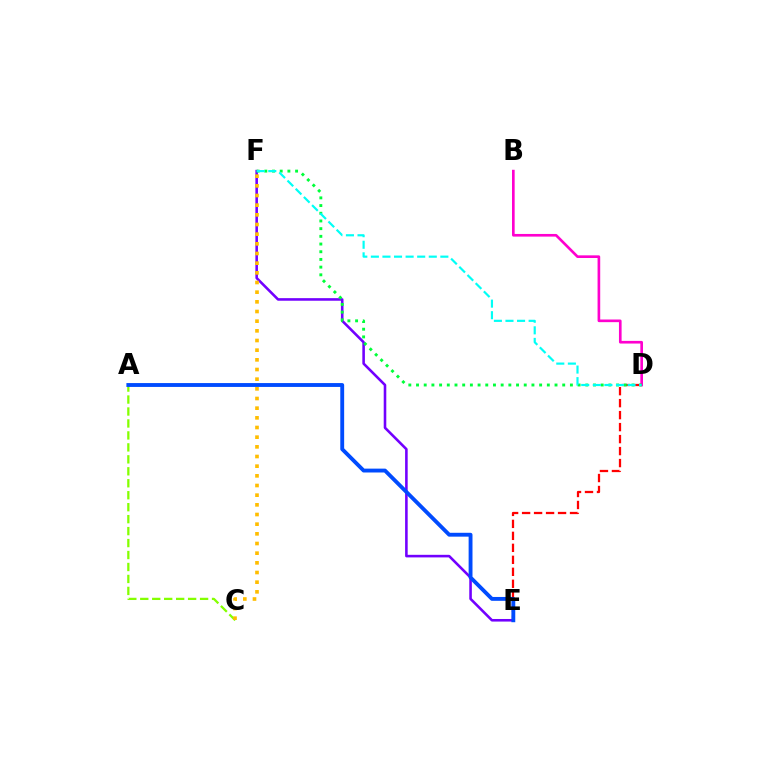{('B', 'D'): [{'color': '#ff00cf', 'line_style': 'solid', 'thickness': 1.91}], ('D', 'E'): [{'color': '#ff0000', 'line_style': 'dashed', 'thickness': 1.63}], ('E', 'F'): [{'color': '#7200ff', 'line_style': 'solid', 'thickness': 1.86}], ('A', 'C'): [{'color': '#84ff00', 'line_style': 'dashed', 'thickness': 1.62}], ('D', 'F'): [{'color': '#00ff39', 'line_style': 'dotted', 'thickness': 2.09}, {'color': '#00fff6', 'line_style': 'dashed', 'thickness': 1.57}], ('A', 'E'): [{'color': '#004bff', 'line_style': 'solid', 'thickness': 2.78}], ('C', 'F'): [{'color': '#ffbd00', 'line_style': 'dotted', 'thickness': 2.63}]}